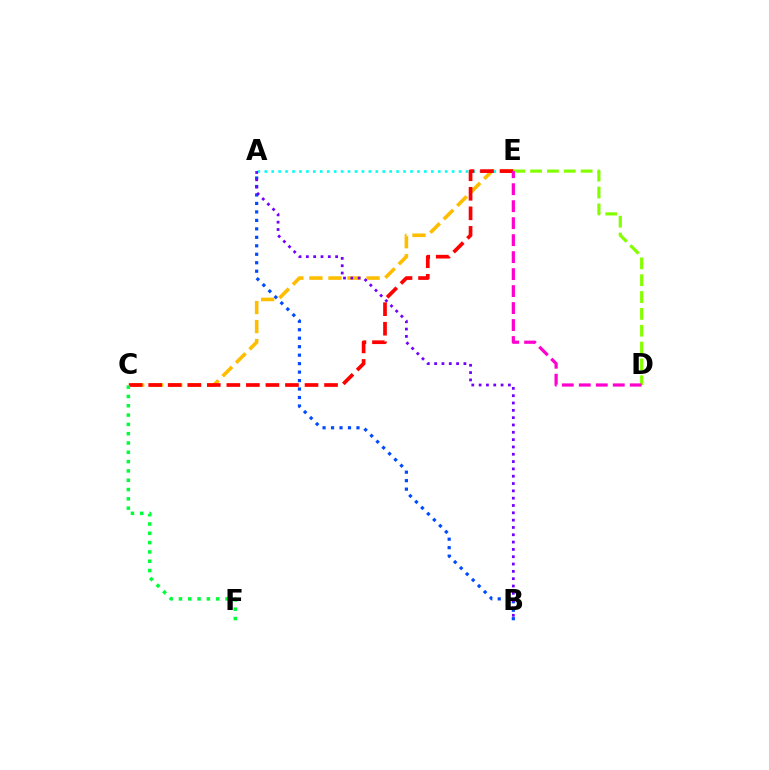{('A', 'B'): [{'color': '#004bff', 'line_style': 'dotted', 'thickness': 2.3}, {'color': '#7200ff', 'line_style': 'dotted', 'thickness': 1.99}], ('C', 'E'): [{'color': '#ffbd00', 'line_style': 'dashed', 'thickness': 2.59}, {'color': '#ff0000', 'line_style': 'dashed', 'thickness': 2.65}], ('A', 'E'): [{'color': '#00fff6', 'line_style': 'dotted', 'thickness': 1.89}], ('D', 'E'): [{'color': '#84ff00', 'line_style': 'dashed', 'thickness': 2.29}, {'color': '#ff00cf', 'line_style': 'dashed', 'thickness': 2.31}], ('C', 'F'): [{'color': '#00ff39', 'line_style': 'dotted', 'thickness': 2.53}]}